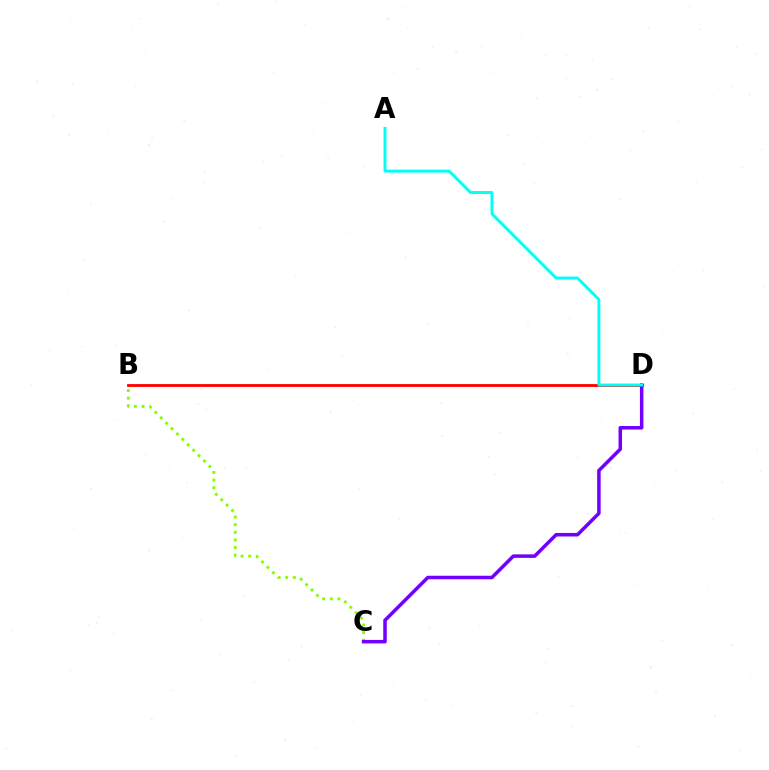{('B', 'D'): [{'color': '#ff0000', 'line_style': 'solid', 'thickness': 2.03}], ('B', 'C'): [{'color': '#84ff00', 'line_style': 'dotted', 'thickness': 2.08}], ('C', 'D'): [{'color': '#7200ff', 'line_style': 'solid', 'thickness': 2.53}], ('A', 'D'): [{'color': '#00fff6', 'line_style': 'solid', 'thickness': 2.1}]}